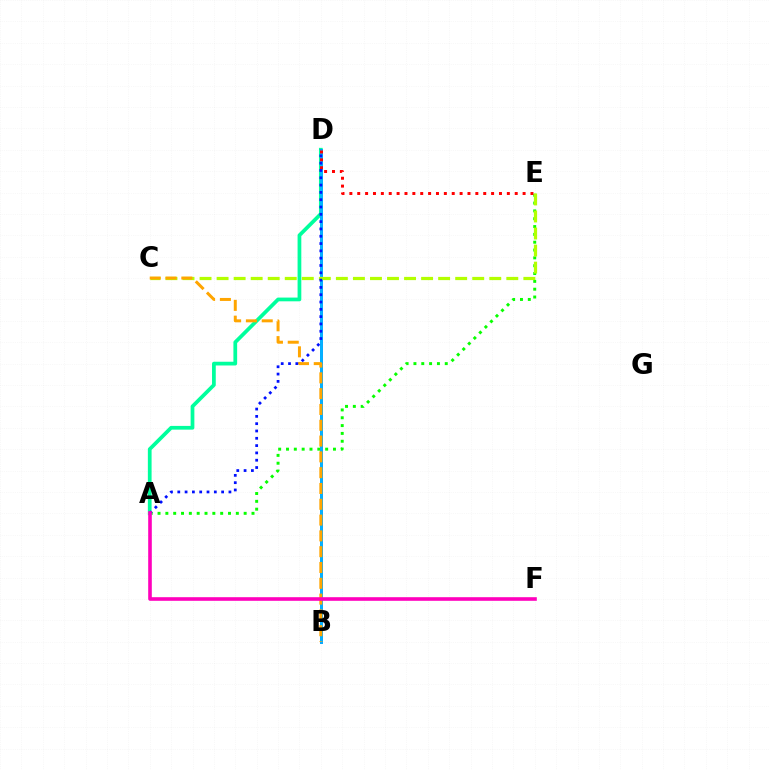{('B', 'D'): [{'color': '#9b00ff', 'line_style': 'solid', 'thickness': 2.12}, {'color': '#00b5ff', 'line_style': 'solid', 'thickness': 2.08}], ('A', 'E'): [{'color': '#08ff00', 'line_style': 'dotted', 'thickness': 2.13}], ('A', 'D'): [{'color': '#00ff9d', 'line_style': 'solid', 'thickness': 2.69}, {'color': '#0010ff', 'line_style': 'dotted', 'thickness': 1.99}], ('D', 'E'): [{'color': '#ff0000', 'line_style': 'dotted', 'thickness': 2.14}], ('C', 'E'): [{'color': '#b3ff00', 'line_style': 'dashed', 'thickness': 2.32}], ('B', 'C'): [{'color': '#ffa500', 'line_style': 'dashed', 'thickness': 2.15}], ('A', 'F'): [{'color': '#ff00bd', 'line_style': 'solid', 'thickness': 2.6}]}